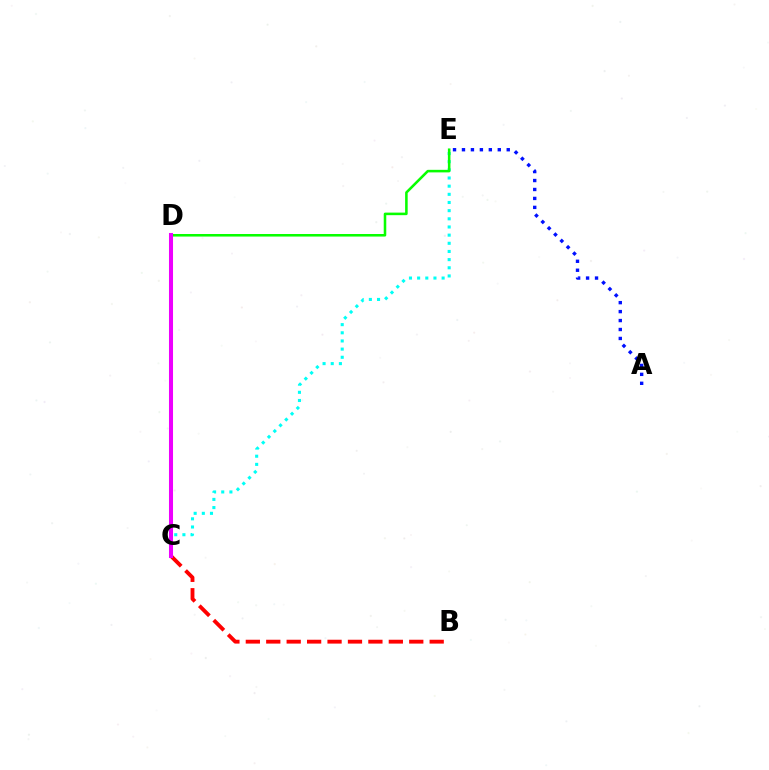{('C', 'E'): [{'color': '#00fff6', 'line_style': 'dotted', 'thickness': 2.22}], ('B', 'C'): [{'color': '#ff0000', 'line_style': 'dashed', 'thickness': 2.78}], ('A', 'E'): [{'color': '#0010ff', 'line_style': 'dotted', 'thickness': 2.43}], ('C', 'D'): [{'color': '#fcf500', 'line_style': 'dotted', 'thickness': 2.7}, {'color': '#ee00ff', 'line_style': 'solid', 'thickness': 2.91}], ('D', 'E'): [{'color': '#08ff00', 'line_style': 'solid', 'thickness': 1.84}]}